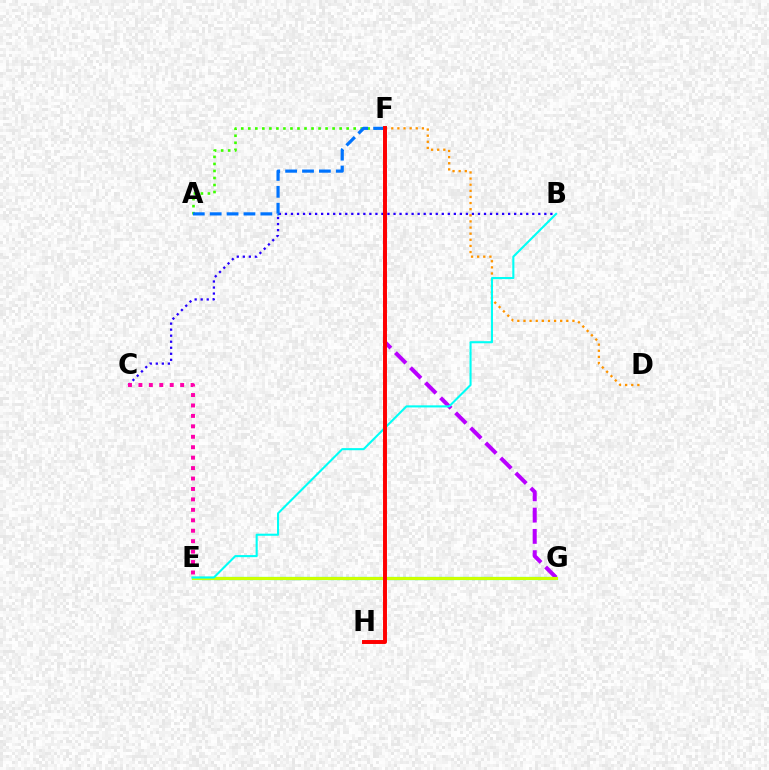{('F', 'G'): [{'color': '#b900ff', 'line_style': 'dashed', 'thickness': 2.89}], ('A', 'F'): [{'color': '#3dff00', 'line_style': 'dotted', 'thickness': 1.91}, {'color': '#0074ff', 'line_style': 'dashed', 'thickness': 2.29}], ('B', 'C'): [{'color': '#2500ff', 'line_style': 'dotted', 'thickness': 1.64}], ('E', 'G'): [{'color': '#00ff5c', 'line_style': 'solid', 'thickness': 2.31}, {'color': '#d1ff00', 'line_style': 'solid', 'thickness': 2.12}], ('D', 'F'): [{'color': '#ff9400', 'line_style': 'dotted', 'thickness': 1.66}], ('B', 'E'): [{'color': '#00fff6', 'line_style': 'solid', 'thickness': 1.51}], ('F', 'H'): [{'color': '#ff0000', 'line_style': 'solid', 'thickness': 2.84}], ('C', 'E'): [{'color': '#ff00ac', 'line_style': 'dotted', 'thickness': 2.84}]}